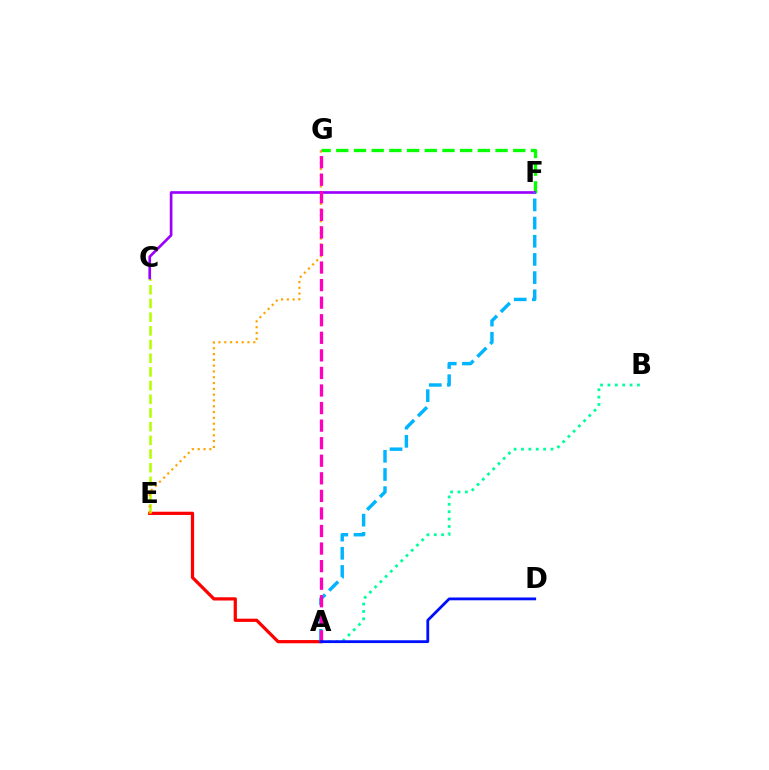{('F', 'G'): [{'color': '#08ff00', 'line_style': 'dashed', 'thickness': 2.4}], ('A', 'E'): [{'color': '#ff0000', 'line_style': 'solid', 'thickness': 2.33}], ('C', 'E'): [{'color': '#b3ff00', 'line_style': 'dashed', 'thickness': 1.86}], ('E', 'G'): [{'color': '#ffa500', 'line_style': 'dotted', 'thickness': 1.58}], ('C', 'F'): [{'color': '#9b00ff', 'line_style': 'solid', 'thickness': 1.92}], ('A', 'F'): [{'color': '#00b5ff', 'line_style': 'dashed', 'thickness': 2.47}], ('A', 'B'): [{'color': '#00ff9d', 'line_style': 'dotted', 'thickness': 2.01}], ('A', 'G'): [{'color': '#ff00bd', 'line_style': 'dashed', 'thickness': 2.39}], ('A', 'D'): [{'color': '#0010ff', 'line_style': 'solid', 'thickness': 2.02}]}